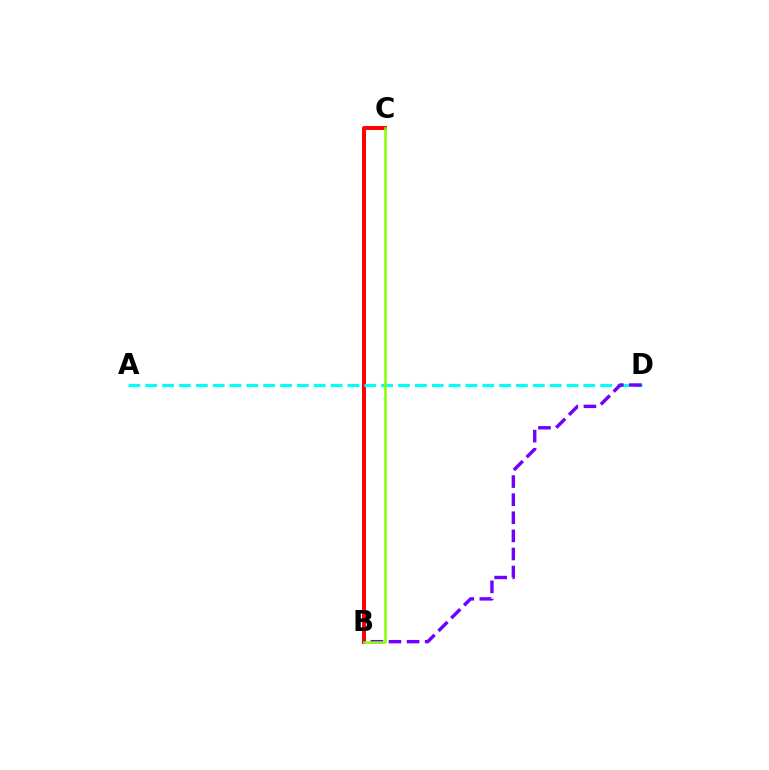{('B', 'C'): [{'color': '#ff0000', 'line_style': 'solid', 'thickness': 2.84}, {'color': '#84ff00', 'line_style': 'solid', 'thickness': 1.81}], ('A', 'D'): [{'color': '#00fff6', 'line_style': 'dashed', 'thickness': 2.29}], ('B', 'D'): [{'color': '#7200ff', 'line_style': 'dashed', 'thickness': 2.46}]}